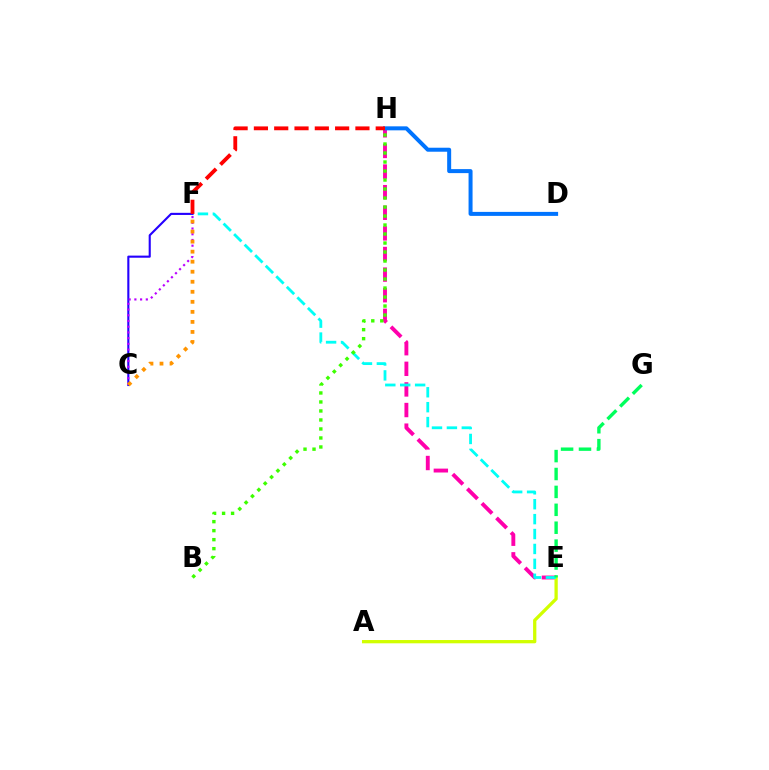{('E', 'H'): [{'color': '#ff00ac', 'line_style': 'dashed', 'thickness': 2.8}], ('D', 'H'): [{'color': '#0074ff', 'line_style': 'solid', 'thickness': 2.88}], ('A', 'E'): [{'color': '#d1ff00', 'line_style': 'solid', 'thickness': 2.36}], ('E', 'F'): [{'color': '#00fff6', 'line_style': 'dashed', 'thickness': 2.03}], ('C', 'F'): [{'color': '#2500ff', 'line_style': 'solid', 'thickness': 1.52}, {'color': '#b900ff', 'line_style': 'dotted', 'thickness': 1.55}, {'color': '#ff9400', 'line_style': 'dotted', 'thickness': 2.73}], ('E', 'G'): [{'color': '#00ff5c', 'line_style': 'dashed', 'thickness': 2.43}], ('F', 'H'): [{'color': '#ff0000', 'line_style': 'dashed', 'thickness': 2.76}], ('B', 'H'): [{'color': '#3dff00', 'line_style': 'dotted', 'thickness': 2.45}]}